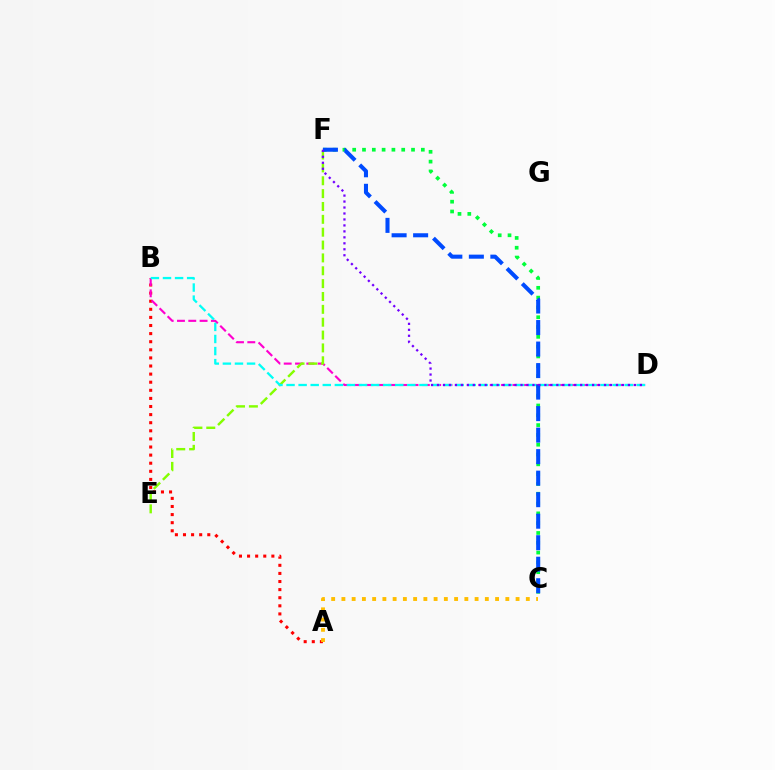{('A', 'B'): [{'color': '#ff0000', 'line_style': 'dotted', 'thickness': 2.2}], ('C', 'F'): [{'color': '#00ff39', 'line_style': 'dotted', 'thickness': 2.66}, {'color': '#004bff', 'line_style': 'dashed', 'thickness': 2.92}], ('B', 'D'): [{'color': '#ff00cf', 'line_style': 'dashed', 'thickness': 1.54}, {'color': '#00fff6', 'line_style': 'dashed', 'thickness': 1.64}], ('E', 'F'): [{'color': '#84ff00', 'line_style': 'dashed', 'thickness': 1.75}], ('A', 'C'): [{'color': '#ffbd00', 'line_style': 'dotted', 'thickness': 2.78}], ('D', 'F'): [{'color': '#7200ff', 'line_style': 'dotted', 'thickness': 1.62}]}